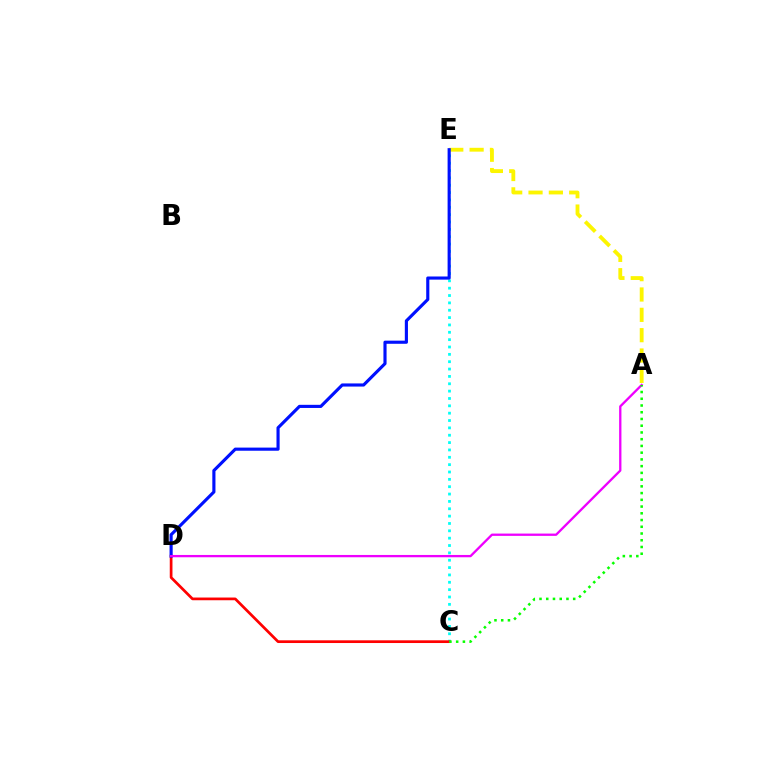{('C', 'E'): [{'color': '#00fff6', 'line_style': 'dotted', 'thickness': 2.0}], ('C', 'D'): [{'color': '#ff0000', 'line_style': 'solid', 'thickness': 1.96}], ('A', 'E'): [{'color': '#fcf500', 'line_style': 'dashed', 'thickness': 2.76}], ('D', 'E'): [{'color': '#0010ff', 'line_style': 'solid', 'thickness': 2.26}], ('A', 'D'): [{'color': '#ee00ff', 'line_style': 'solid', 'thickness': 1.66}], ('A', 'C'): [{'color': '#08ff00', 'line_style': 'dotted', 'thickness': 1.83}]}